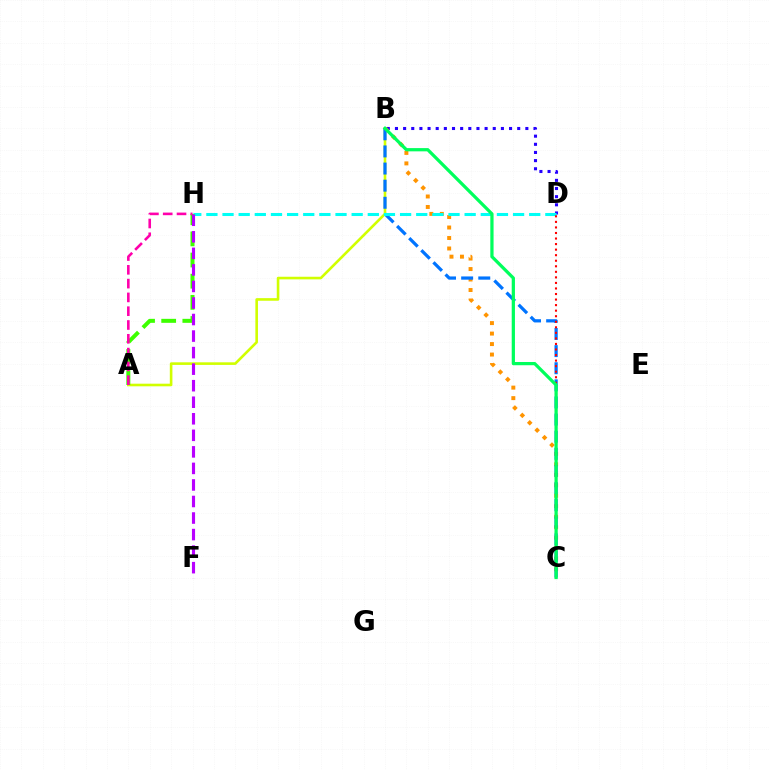{('B', 'D'): [{'color': '#2500ff', 'line_style': 'dotted', 'thickness': 2.21}], ('A', 'B'): [{'color': '#d1ff00', 'line_style': 'solid', 'thickness': 1.88}], ('B', 'C'): [{'color': '#ff9400', 'line_style': 'dotted', 'thickness': 2.85}, {'color': '#0074ff', 'line_style': 'dashed', 'thickness': 2.33}, {'color': '#00ff5c', 'line_style': 'solid', 'thickness': 2.33}], ('D', 'H'): [{'color': '#00fff6', 'line_style': 'dashed', 'thickness': 2.19}], ('A', 'H'): [{'color': '#3dff00', 'line_style': 'dashed', 'thickness': 2.87}, {'color': '#ff00ac', 'line_style': 'dashed', 'thickness': 1.87}], ('C', 'D'): [{'color': '#ff0000', 'line_style': 'dotted', 'thickness': 1.51}], ('F', 'H'): [{'color': '#b900ff', 'line_style': 'dashed', 'thickness': 2.25}]}